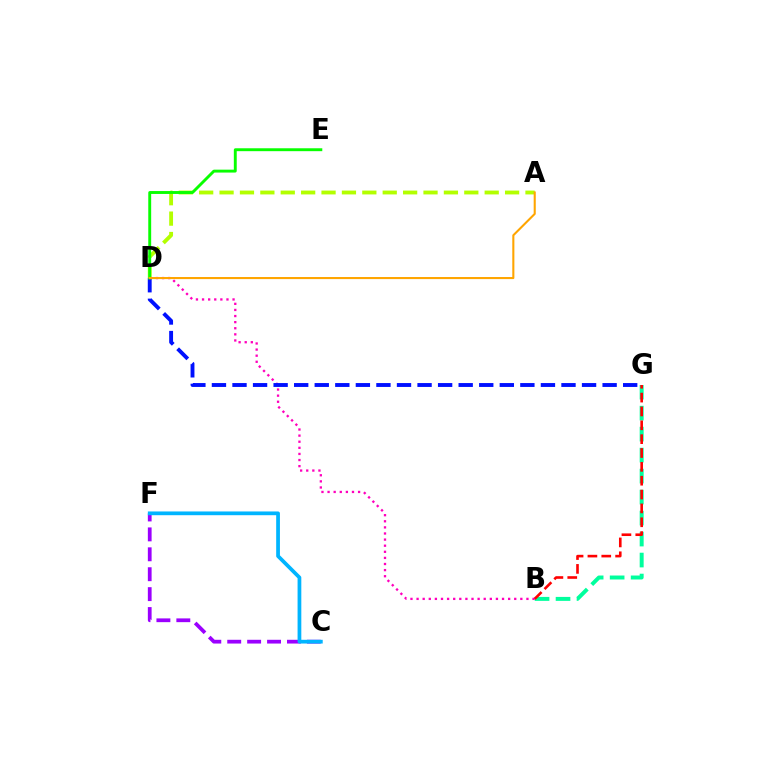{('A', 'D'): [{'color': '#b3ff00', 'line_style': 'dashed', 'thickness': 2.77}, {'color': '#ffa500', 'line_style': 'solid', 'thickness': 1.5}], ('C', 'F'): [{'color': '#9b00ff', 'line_style': 'dashed', 'thickness': 2.71}, {'color': '#00b5ff', 'line_style': 'solid', 'thickness': 2.69}], ('B', 'G'): [{'color': '#00ff9d', 'line_style': 'dashed', 'thickness': 2.85}, {'color': '#ff0000', 'line_style': 'dashed', 'thickness': 1.88}], ('B', 'D'): [{'color': '#ff00bd', 'line_style': 'dotted', 'thickness': 1.66}], ('D', 'G'): [{'color': '#0010ff', 'line_style': 'dashed', 'thickness': 2.79}], ('D', 'E'): [{'color': '#08ff00', 'line_style': 'solid', 'thickness': 2.09}]}